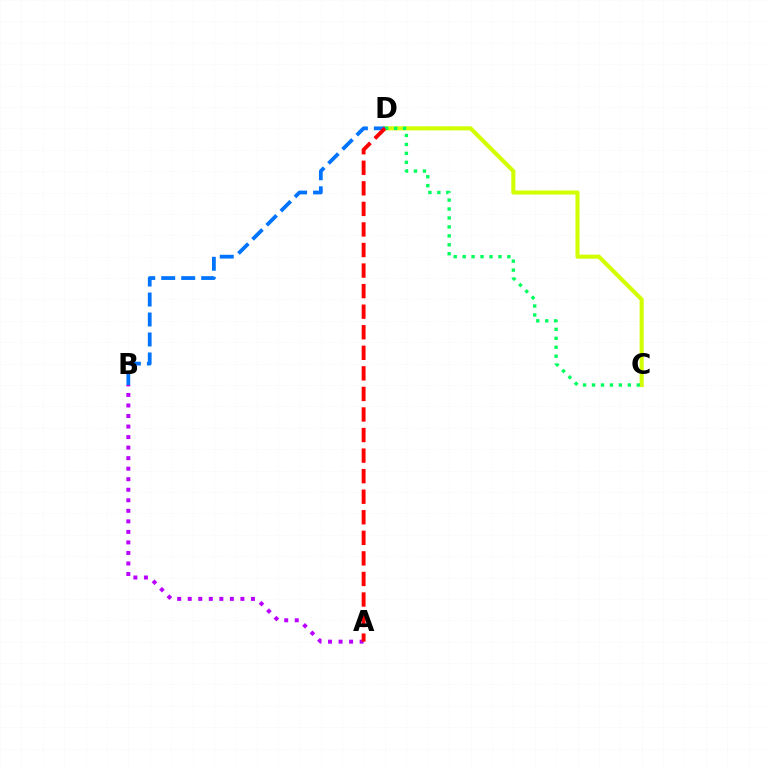{('C', 'D'): [{'color': '#d1ff00', 'line_style': 'solid', 'thickness': 2.94}, {'color': '#00ff5c', 'line_style': 'dotted', 'thickness': 2.43}], ('A', 'B'): [{'color': '#b900ff', 'line_style': 'dotted', 'thickness': 2.86}], ('B', 'D'): [{'color': '#0074ff', 'line_style': 'dashed', 'thickness': 2.71}], ('A', 'D'): [{'color': '#ff0000', 'line_style': 'dashed', 'thickness': 2.79}]}